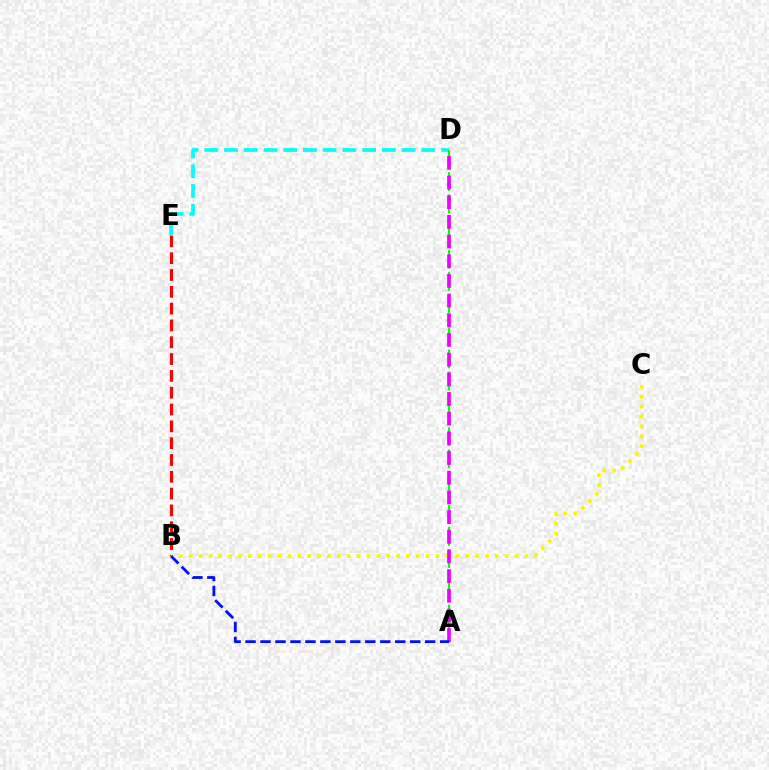{('D', 'E'): [{'color': '#00fff6', 'line_style': 'dashed', 'thickness': 2.68}], ('B', 'E'): [{'color': '#ff0000', 'line_style': 'dashed', 'thickness': 2.28}], ('A', 'D'): [{'color': '#08ff00', 'line_style': 'dashed', 'thickness': 1.51}, {'color': '#ee00ff', 'line_style': 'dashed', 'thickness': 2.67}], ('B', 'C'): [{'color': '#fcf500', 'line_style': 'dotted', 'thickness': 2.68}], ('A', 'B'): [{'color': '#0010ff', 'line_style': 'dashed', 'thickness': 2.03}]}